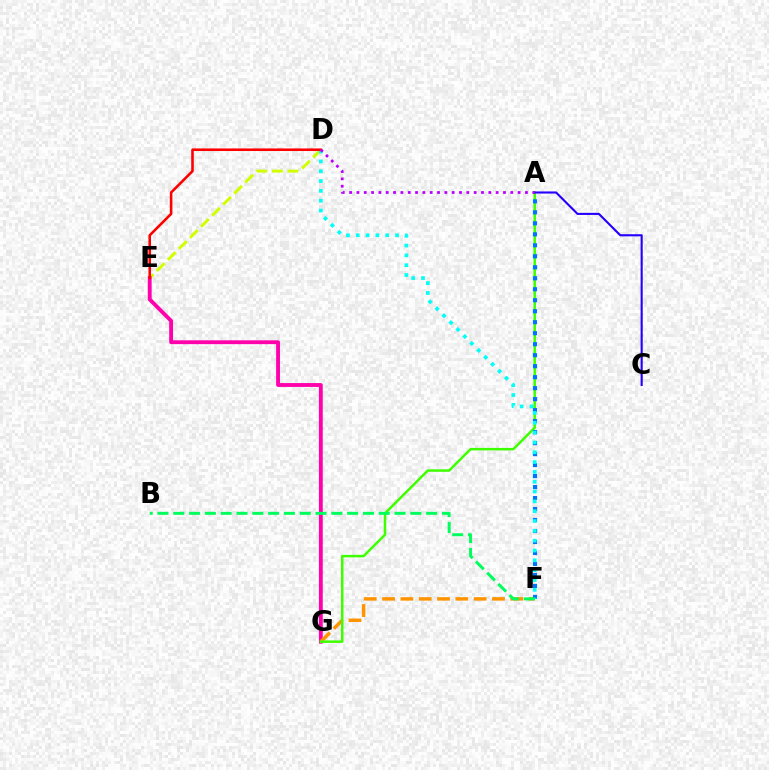{('D', 'E'): [{'color': '#d1ff00', 'line_style': 'dashed', 'thickness': 2.12}, {'color': '#ff0000', 'line_style': 'solid', 'thickness': 1.86}], ('E', 'G'): [{'color': '#ff00ac', 'line_style': 'solid', 'thickness': 2.77}], ('F', 'G'): [{'color': '#ff9400', 'line_style': 'dashed', 'thickness': 2.49}], ('A', 'G'): [{'color': '#3dff00', 'line_style': 'solid', 'thickness': 1.79}], ('A', 'F'): [{'color': '#0074ff', 'line_style': 'dotted', 'thickness': 2.99}], ('D', 'F'): [{'color': '#00fff6', 'line_style': 'dotted', 'thickness': 2.67}], ('A', 'C'): [{'color': '#2500ff', 'line_style': 'solid', 'thickness': 1.52}], ('B', 'F'): [{'color': '#00ff5c', 'line_style': 'dashed', 'thickness': 2.15}], ('A', 'D'): [{'color': '#b900ff', 'line_style': 'dotted', 'thickness': 1.99}]}